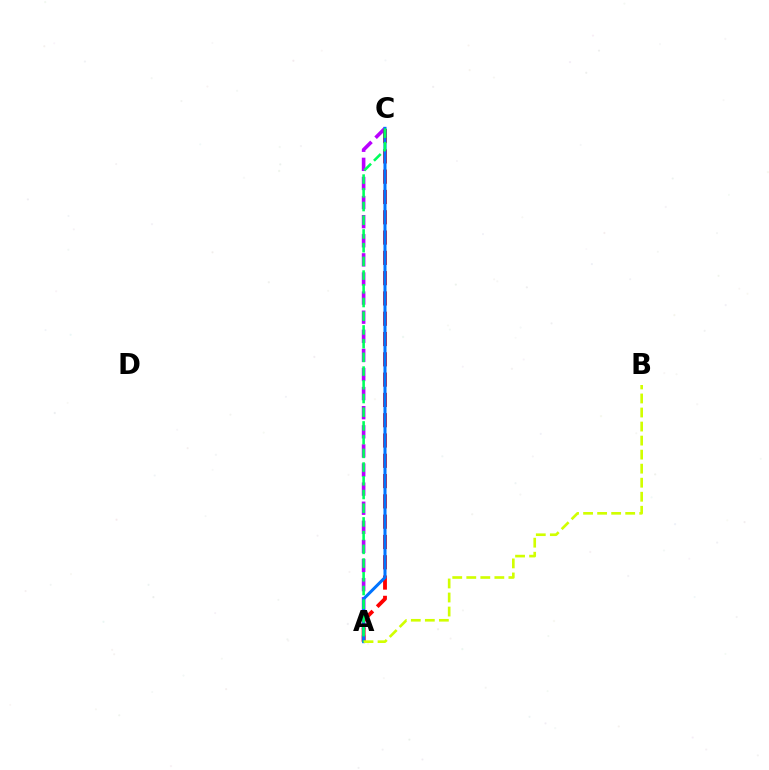{('A', 'C'): [{'color': '#b900ff', 'line_style': 'dashed', 'thickness': 2.6}, {'color': '#ff0000', 'line_style': 'dashed', 'thickness': 2.76}, {'color': '#0074ff', 'line_style': 'solid', 'thickness': 2.18}, {'color': '#00ff5c', 'line_style': 'dashed', 'thickness': 1.86}], ('A', 'B'): [{'color': '#d1ff00', 'line_style': 'dashed', 'thickness': 1.91}]}